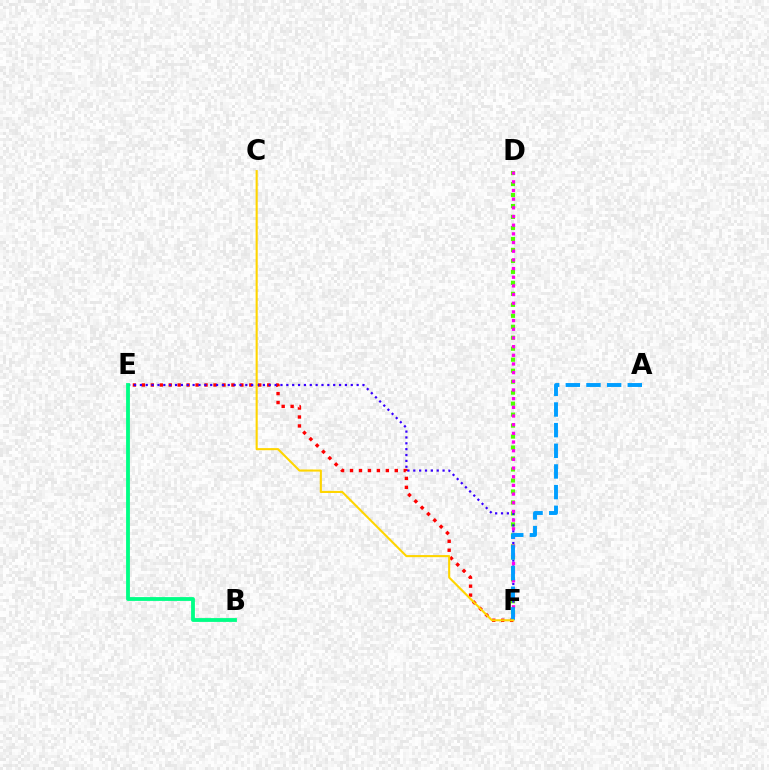{('E', 'F'): [{'color': '#ff0000', 'line_style': 'dotted', 'thickness': 2.43}, {'color': '#3700ff', 'line_style': 'dotted', 'thickness': 1.59}], ('D', 'F'): [{'color': '#4fff00', 'line_style': 'dotted', 'thickness': 2.98}, {'color': '#ff00ed', 'line_style': 'dotted', 'thickness': 2.36}], ('A', 'F'): [{'color': '#009eff', 'line_style': 'dashed', 'thickness': 2.81}], ('C', 'F'): [{'color': '#ffd500', 'line_style': 'solid', 'thickness': 1.52}], ('B', 'E'): [{'color': '#00ff86', 'line_style': 'solid', 'thickness': 2.75}]}